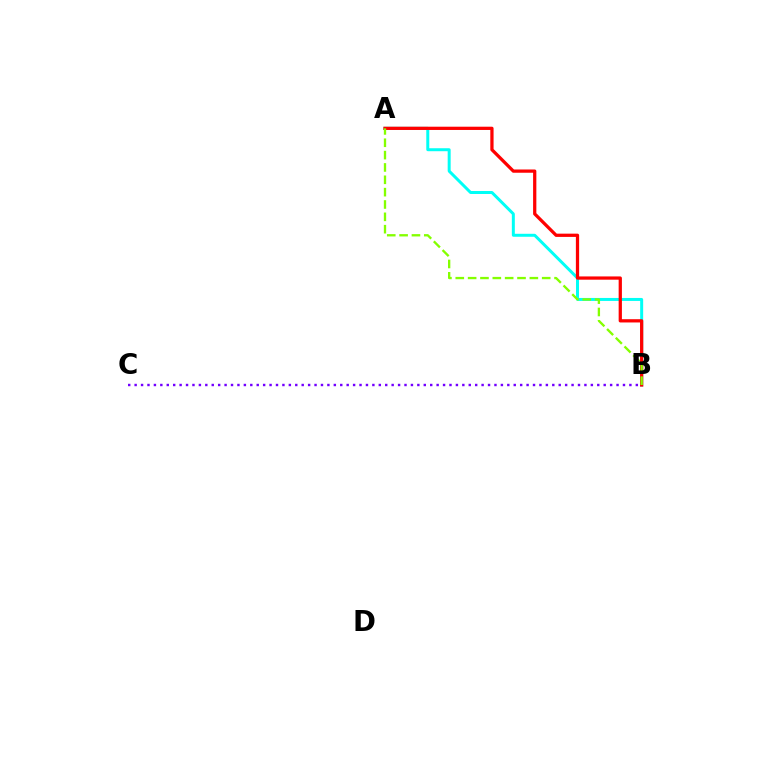{('A', 'B'): [{'color': '#00fff6', 'line_style': 'solid', 'thickness': 2.15}, {'color': '#ff0000', 'line_style': 'solid', 'thickness': 2.34}, {'color': '#84ff00', 'line_style': 'dashed', 'thickness': 1.68}], ('B', 'C'): [{'color': '#7200ff', 'line_style': 'dotted', 'thickness': 1.75}]}